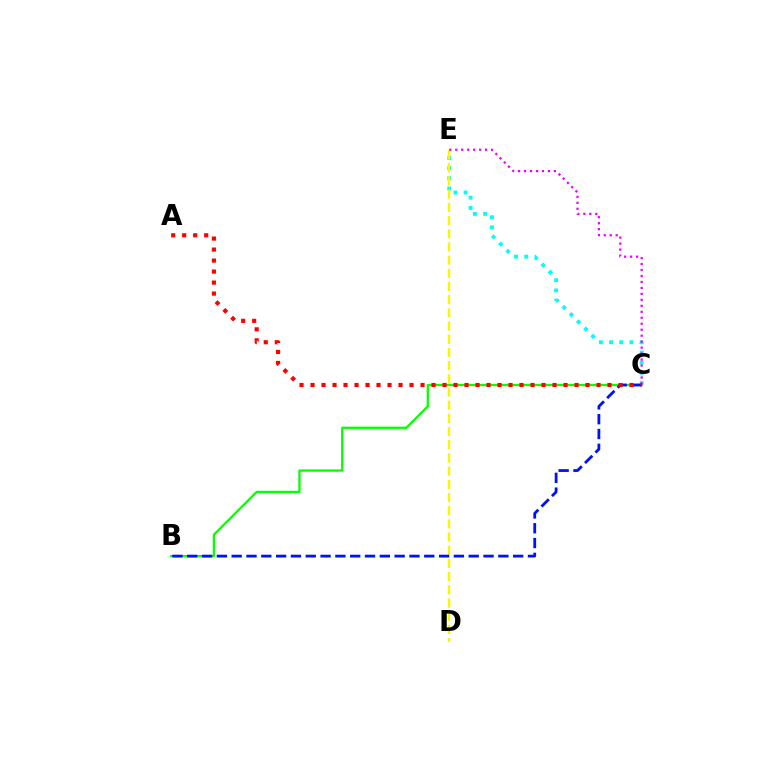{('B', 'C'): [{'color': '#08ff00', 'line_style': 'solid', 'thickness': 1.65}, {'color': '#0010ff', 'line_style': 'dashed', 'thickness': 2.01}], ('C', 'E'): [{'color': '#00fff6', 'line_style': 'dotted', 'thickness': 2.77}, {'color': '#ee00ff', 'line_style': 'dotted', 'thickness': 1.62}], ('D', 'E'): [{'color': '#fcf500', 'line_style': 'dashed', 'thickness': 1.79}], ('A', 'C'): [{'color': '#ff0000', 'line_style': 'dotted', 'thickness': 2.99}]}